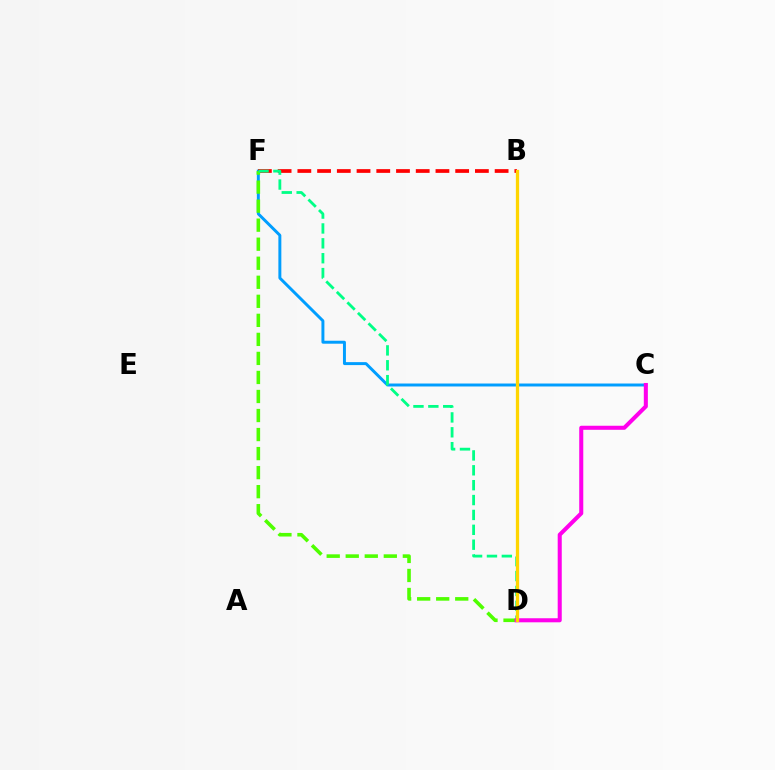{('C', 'F'): [{'color': '#009eff', 'line_style': 'solid', 'thickness': 2.13}], ('B', 'F'): [{'color': '#ff0000', 'line_style': 'dashed', 'thickness': 2.68}], ('D', 'F'): [{'color': '#4fff00', 'line_style': 'dashed', 'thickness': 2.59}, {'color': '#00ff86', 'line_style': 'dashed', 'thickness': 2.02}], ('C', 'D'): [{'color': '#ff00ed', 'line_style': 'solid', 'thickness': 2.92}], ('B', 'D'): [{'color': '#3700ff', 'line_style': 'dotted', 'thickness': 1.96}, {'color': '#ffd500', 'line_style': 'solid', 'thickness': 2.35}]}